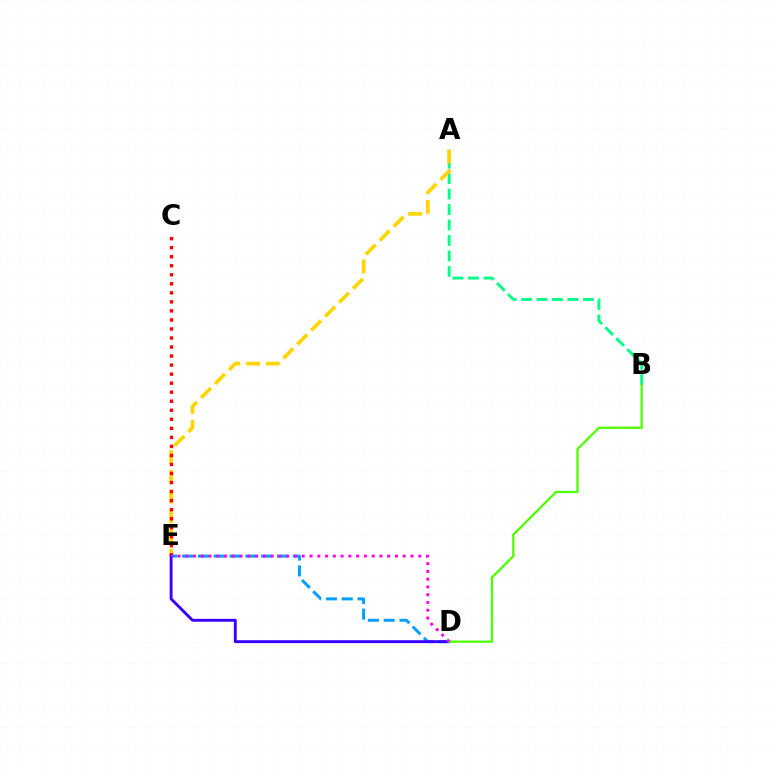{('A', 'B'): [{'color': '#00ff86', 'line_style': 'dashed', 'thickness': 2.1}], ('A', 'E'): [{'color': '#ffd500', 'line_style': 'dashed', 'thickness': 2.68}], ('D', 'E'): [{'color': '#009eff', 'line_style': 'dashed', 'thickness': 2.15}, {'color': '#3700ff', 'line_style': 'solid', 'thickness': 2.09}, {'color': '#ff00ed', 'line_style': 'dotted', 'thickness': 2.11}], ('C', 'E'): [{'color': '#ff0000', 'line_style': 'dotted', 'thickness': 2.45}], ('B', 'D'): [{'color': '#4fff00', 'line_style': 'solid', 'thickness': 1.64}]}